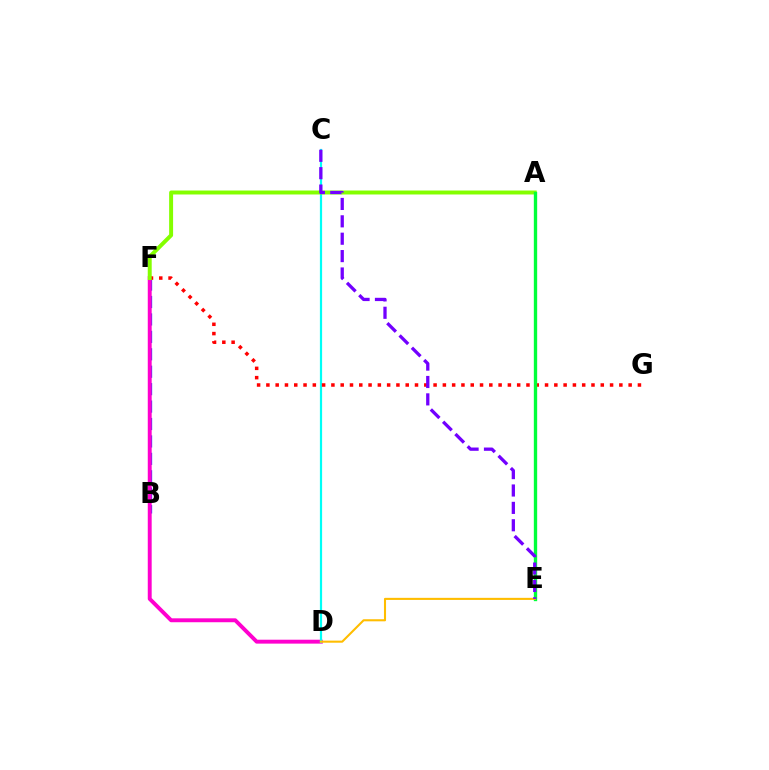{('B', 'F'): [{'color': '#004bff', 'line_style': 'dashed', 'thickness': 2.37}], ('D', 'F'): [{'color': '#ff00cf', 'line_style': 'solid', 'thickness': 2.82}], ('C', 'D'): [{'color': '#00fff6', 'line_style': 'solid', 'thickness': 1.59}], ('F', 'G'): [{'color': '#ff0000', 'line_style': 'dotted', 'thickness': 2.52}], ('A', 'F'): [{'color': '#84ff00', 'line_style': 'solid', 'thickness': 2.85}], ('A', 'E'): [{'color': '#00ff39', 'line_style': 'solid', 'thickness': 2.41}], ('D', 'E'): [{'color': '#ffbd00', 'line_style': 'solid', 'thickness': 1.5}], ('C', 'E'): [{'color': '#7200ff', 'line_style': 'dashed', 'thickness': 2.36}]}